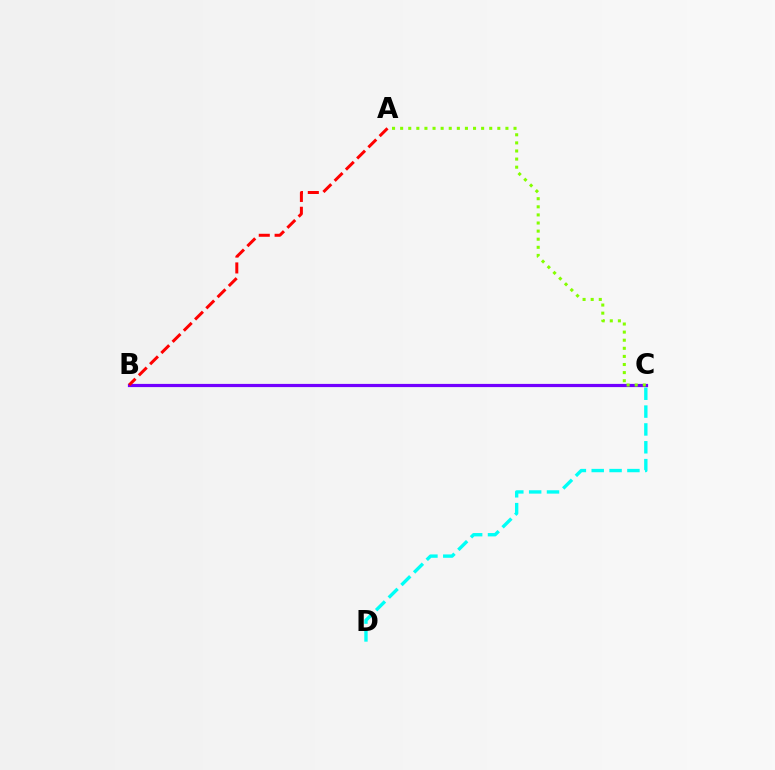{('C', 'D'): [{'color': '#00fff6', 'line_style': 'dashed', 'thickness': 2.42}], ('B', 'C'): [{'color': '#7200ff', 'line_style': 'solid', 'thickness': 2.3}], ('A', 'C'): [{'color': '#84ff00', 'line_style': 'dotted', 'thickness': 2.2}], ('A', 'B'): [{'color': '#ff0000', 'line_style': 'dashed', 'thickness': 2.15}]}